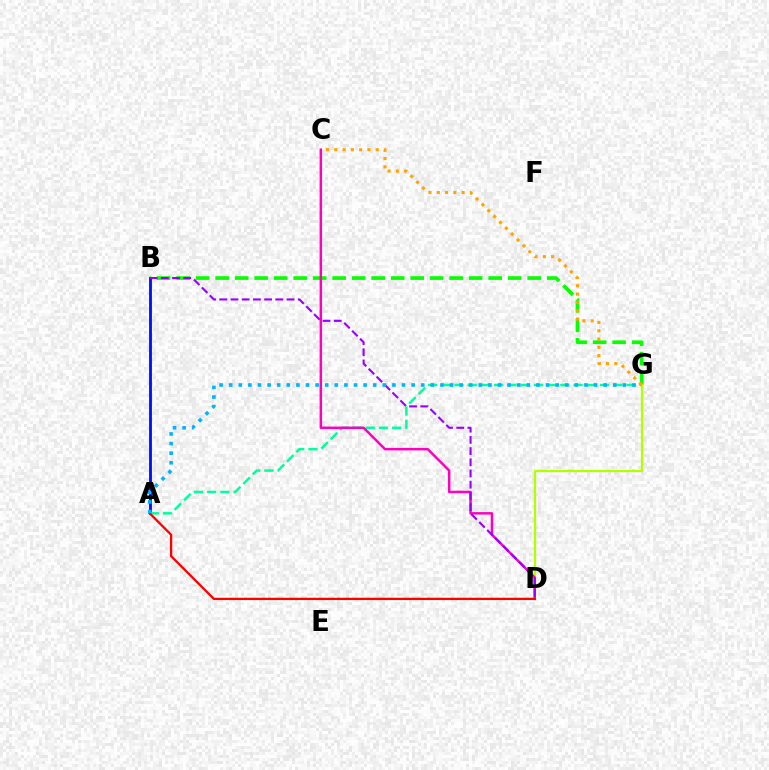{('B', 'G'): [{'color': '#08ff00', 'line_style': 'dashed', 'thickness': 2.65}], ('D', 'G'): [{'color': '#b3ff00', 'line_style': 'solid', 'thickness': 1.64}], ('A', 'B'): [{'color': '#0010ff', 'line_style': 'solid', 'thickness': 2.04}], ('A', 'G'): [{'color': '#00ff9d', 'line_style': 'dashed', 'thickness': 1.8}, {'color': '#00b5ff', 'line_style': 'dotted', 'thickness': 2.61}], ('C', 'D'): [{'color': '#ff00bd', 'line_style': 'solid', 'thickness': 1.78}], ('B', 'D'): [{'color': '#9b00ff', 'line_style': 'dashed', 'thickness': 1.52}], ('A', 'D'): [{'color': '#ff0000', 'line_style': 'solid', 'thickness': 1.65}], ('C', 'G'): [{'color': '#ffa500', 'line_style': 'dotted', 'thickness': 2.25}]}